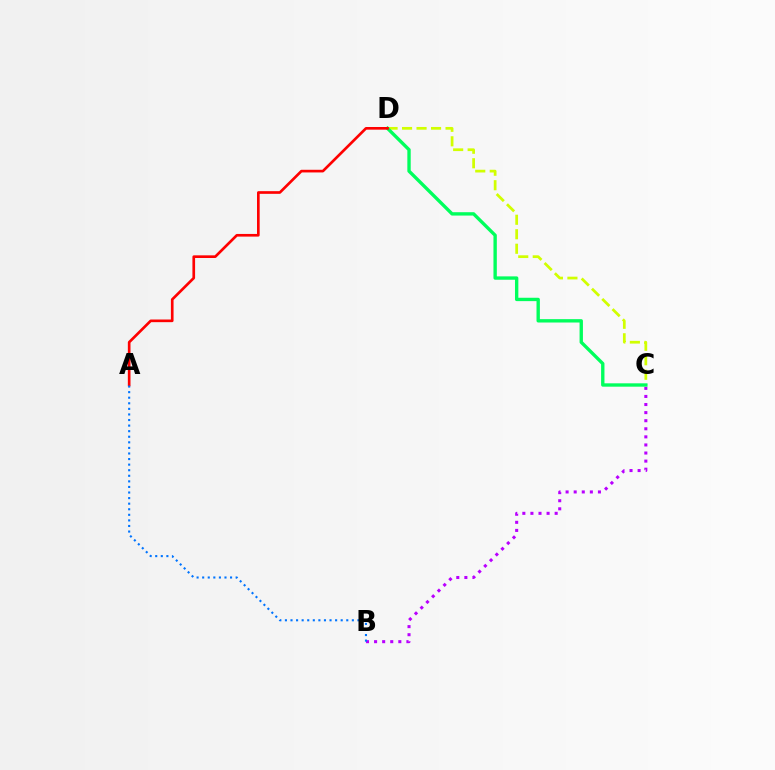{('C', 'D'): [{'color': '#d1ff00', 'line_style': 'dashed', 'thickness': 1.97}, {'color': '#00ff5c', 'line_style': 'solid', 'thickness': 2.42}], ('B', 'C'): [{'color': '#b900ff', 'line_style': 'dotted', 'thickness': 2.2}], ('A', 'D'): [{'color': '#ff0000', 'line_style': 'solid', 'thickness': 1.92}], ('A', 'B'): [{'color': '#0074ff', 'line_style': 'dotted', 'thickness': 1.52}]}